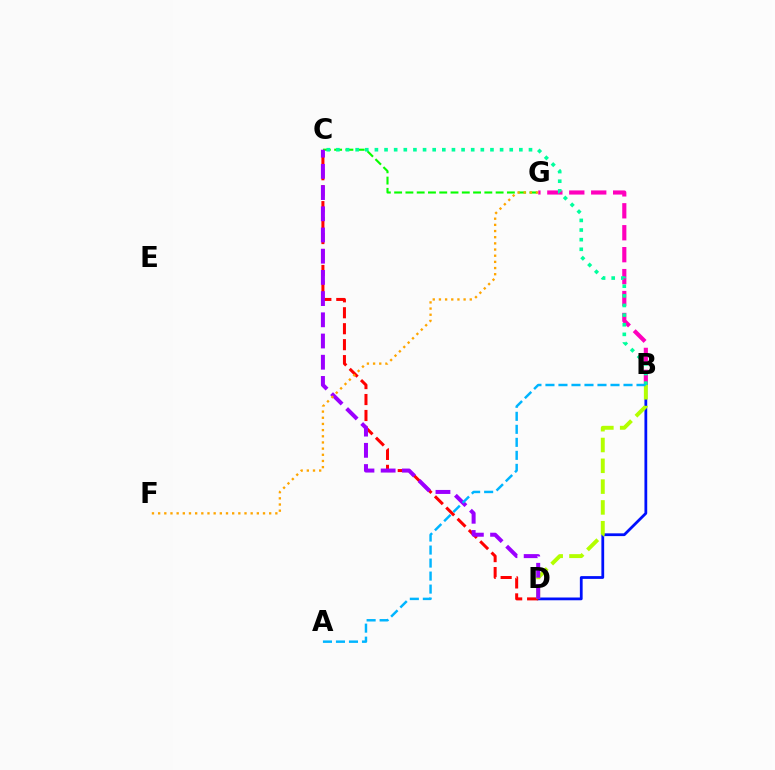{('C', 'G'): [{'color': '#08ff00', 'line_style': 'dashed', 'thickness': 1.53}], ('B', 'D'): [{'color': '#0010ff', 'line_style': 'solid', 'thickness': 1.99}, {'color': '#b3ff00', 'line_style': 'dashed', 'thickness': 2.83}], ('B', 'G'): [{'color': '#ff00bd', 'line_style': 'dashed', 'thickness': 2.98}], ('C', 'D'): [{'color': '#ff0000', 'line_style': 'dashed', 'thickness': 2.17}, {'color': '#9b00ff', 'line_style': 'dashed', 'thickness': 2.88}], ('B', 'C'): [{'color': '#00ff9d', 'line_style': 'dotted', 'thickness': 2.62}], ('F', 'G'): [{'color': '#ffa500', 'line_style': 'dotted', 'thickness': 1.68}], ('A', 'B'): [{'color': '#00b5ff', 'line_style': 'dashed', 'thickness': 1.77}]}